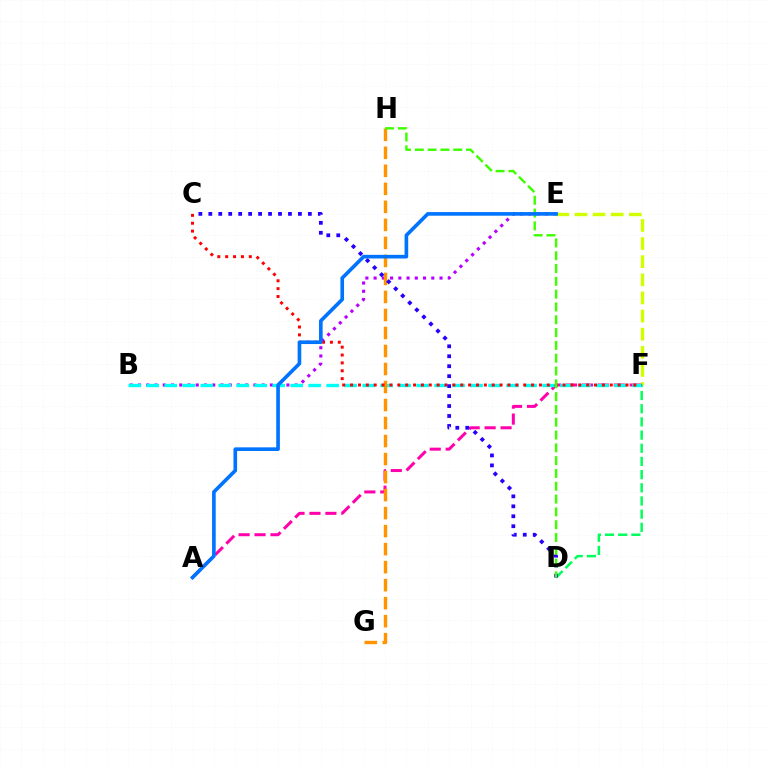{('E', 'F'): [{'color': '#d1ff00', 'line_style': 'dashed', 'thickness': 2.46}], ('A', 'F'): [{'color': '#ff00ac', 'line_style': 'dashed', 'thickness': 2.17}], ('D', 'F'): [{'color': '#00ff5c', 'line_style': 'dashed', 'thickness': 1.79}], ('B', 'E'): [{'color': '#b900ff', 'line_style': 'dotted', 'thickness': 2.24}], ('B', 'F'): [{'color': '#00fff6', 'line_style': 'dashed', 'thickness': 2.44}], ('G', 'H'): [{'color': '#ff9400', 'line_style': 'dashed', 'thickness': 2.45}], ('C', 'F'): [{'color': '#ff0000', 'line_style': 'dotted', 'thickness': 2.14}], ('C', 'D'): [{'color': '#2500ff', 'line_style': 'dotted', 'thickness': 2.7}], ('D', 'H'): [{'color': '#3dff00', 'line_style': 'dashed', 'thickness': 1.74}], ('A', 'E'): [{'color': '#0074ff', 'line_style': 'solid', 'thickness': 2.62}]}